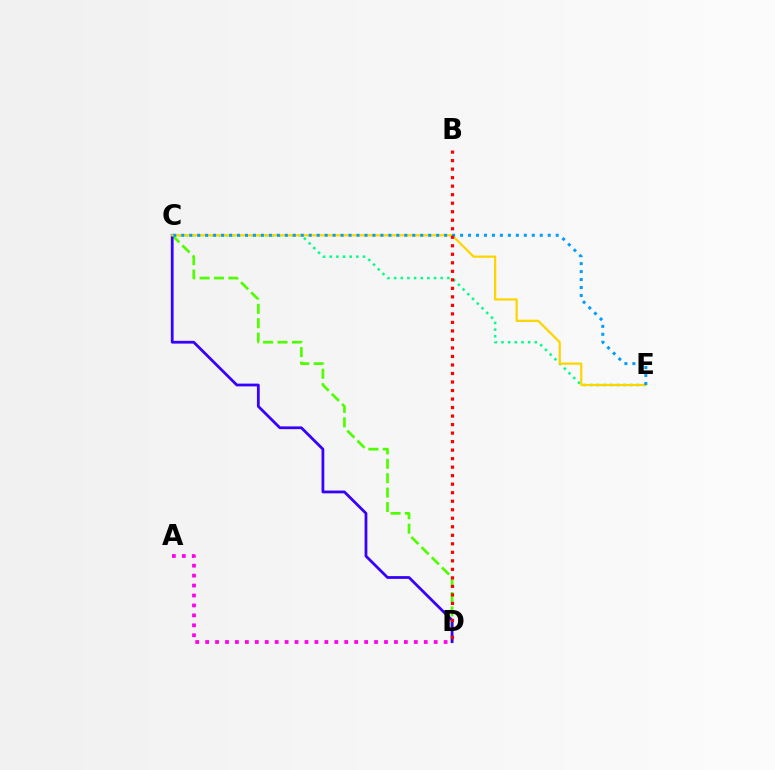{('C', 'D'): [{'color': '#4fff00', 'line_style': 'dashed', 'thickness': 1.95}, {'color': '#3700ff', 'line_style': 'solid', 'thickness': 2.0}], ('C', 'E'): [{'color': '#00ff86', 'line_style': 'dotted', 'thickness': 1.81}, {'color': '#ffd500', 'line_style': 'solid', 'thickness': 1.62}, {'color': '#009eff', 'line_style': 'dotted', 'thickness': 2.16}], ('B', 'D'): [{'color': '#ff0000', 'line_style': 'dotted', 'thickness': 2.31}], ('A', 'D'): [{'color': '#ff00ed', 'line_style': 'dotted', 'thickness': 2.7}]}